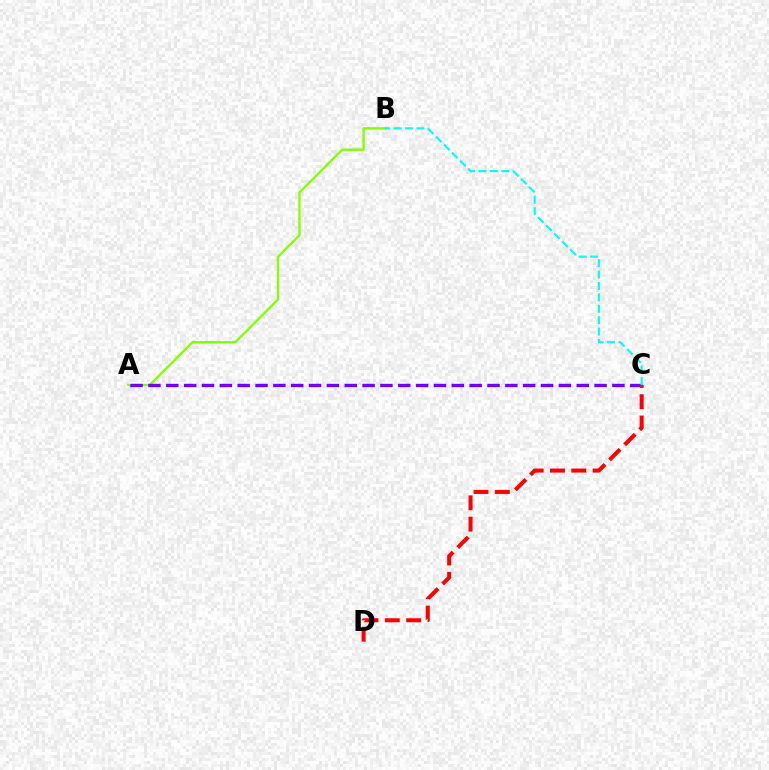{('A', 'B'): [{'color': '#84ff00', 'line_style': 'solid', 'thickness': 1.68}], ('A', 'C'): [{'color': '#7200ff', 'line_style': 'dashed', 'thickness': 2.42}], ('B', 'C'): [{'color': '#00fff6', 'line_style': 'dashed', 'thickness': 1.55}], ('C', 'D'): [{'color': '#ff0000', 'line_style': 'dashed', 'thickness': 2.9}]}